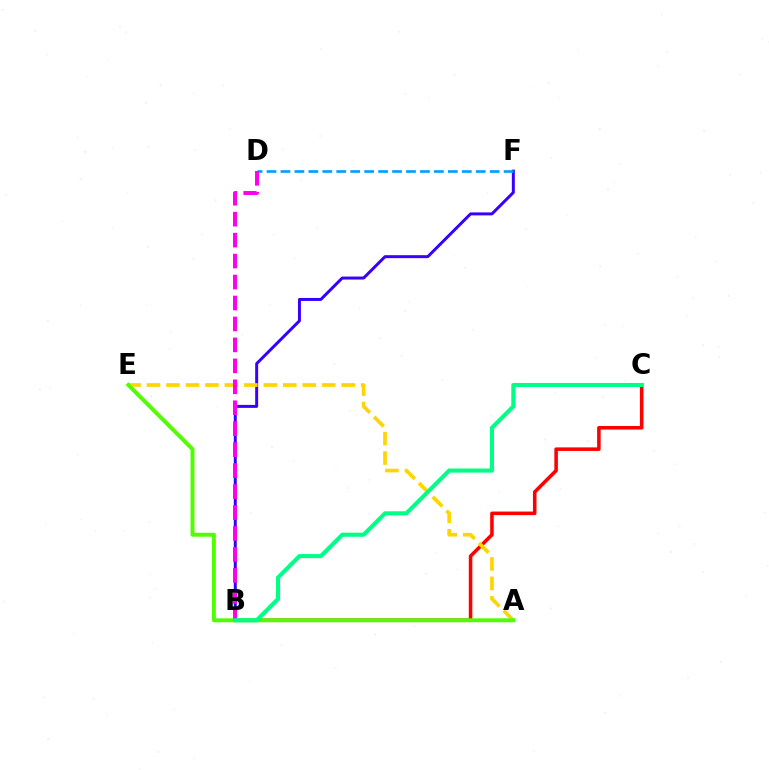{('B', 'C'): [{'color': '#ff0000', 'line_style': 'solid', 'thickness': 2.56}, {'color': '#00ff86', 'line_style': 'solid', 'thickness': 2.95}], ('B', 'F'): [{'color': '#3700ff', 'line_style': 'solid', 'thickness': 2.14}], ('A', 'E'): [{'color': '#ffd500', 'line_style': 'dashed', 'thickness': 2.64}, {'color': '#4fff00', 'line_style': 'solid', 'thickness': 2.82}], ('D', 'F'): [{'color': '#009eff', 'line_style': 'dashed', 'thickness': 1.89}], ('B', 'D'): [{'color': '#ff00ed', 'line_style': 'dashed', 'thickness': 2.85}]}